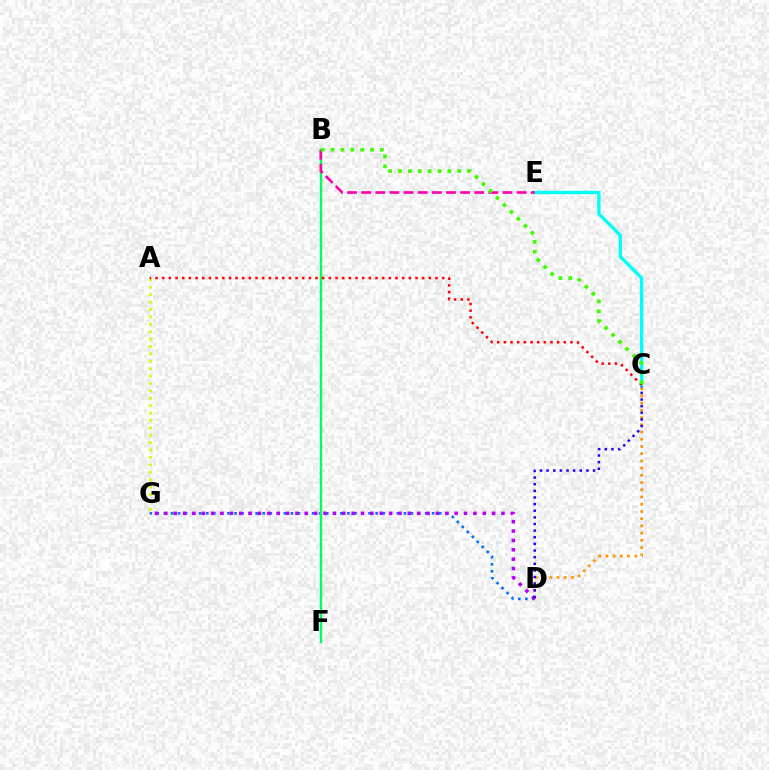{('D', 'G'): [{'color': '#0074ff', 'line_style': 'dotted', 'thickness': 1.92}, {'color': '#b900ff', 'line_style': 'dotted', 'thickness': 2.54}], ('B', 'F'): [{'color': '#00ff5c', 'line_style': 'solid', 'thickness': 1.74}], ('C', 'D'): [{'color': '#ff9400', 'line_style': 'dotted', 'thickness': 1.96}, {'color': '#2500ff', 'line_style': 'dotted', 'thickness': 1.8}], ('A', 'G'): [{'color': '#d1ff00', 'line_style': 'dotted', 'thickness': 2.01}], ('C', 'E'): [{'color': '#00fff6', 'line_style': 'solid', 'thickness': 2.42}], ('A', 'C'): [{'color': '#ff0000', 'line_style': 'dotted', 'thickness': 1.81}], ('B', 'E'): [{'color': '#ff00ac', 'line_style': 'dashed', 'thickness': 1.92}], ('B', 'C'): [{'color': '#3dff00', 'line_style': 'dotted', 'thickness': 2.68}]}